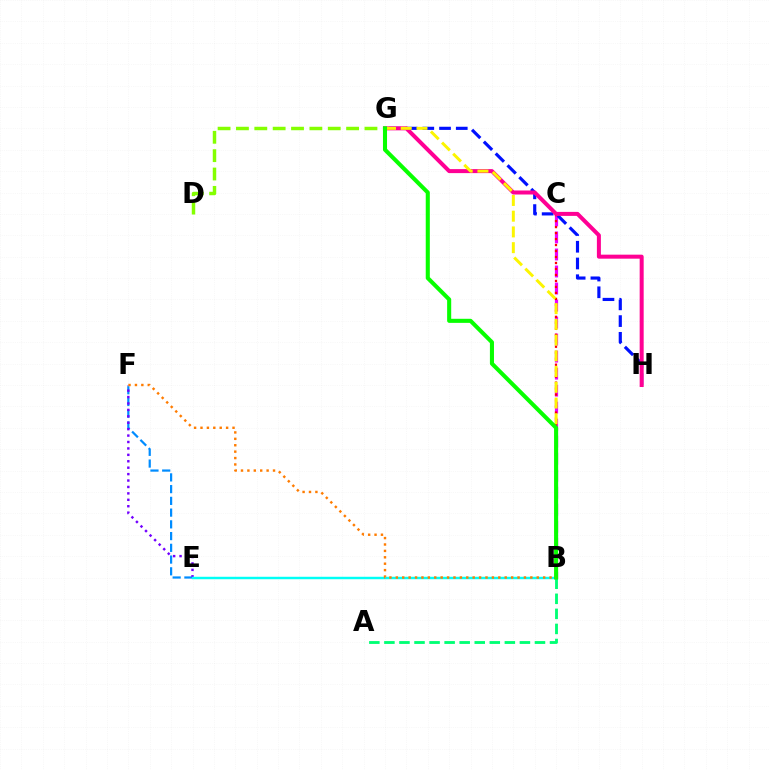{('D', 'G'): [{'color': '#84ff00', 'line_style': 'dashed', 'thickness': 2.49}], ('B', 'C'): [{'color': '#ee00ff', 'line_style': 'dashed', 'thickness': 2.31}, {'color': '#ff0000', 'line_style': 'dotted', 'thickness': 1.63}], ('E', 'F'): [{'color': '#008cff', 'line_style': 'dashed', 'thickness': 1.59}, {'color': '#7200ff', 'line_style': 'dotted', 'thickness': 1.74}], ('A', 'B'): [{'color': '#00ff74', 'line_style': 'dashed', 'thickness': 2.05}], ('G', 'H'): [{'color': '#0010ff', 'line_style': 'dashed', 'thickness': 2.27}, {'color': '#ff0094', 'line_style': 'solid', 'thickness': 2.89}], ('B', 'E'): [{'color': '#00fff6', 'line_style': 'solid', 'thickness': 1.76}], ('B', 'G'): [{'color': '#fcf500', 'line_style': 'dashed', 'thickness': 2.14}, {'color': '#08ff00', 'line_style': 'solid', 'thickness': 2.93}], ('B', 'F'): [{'color': '#ff7c00', 'line_style': 'dotted', 'thickness': 1.74}]}